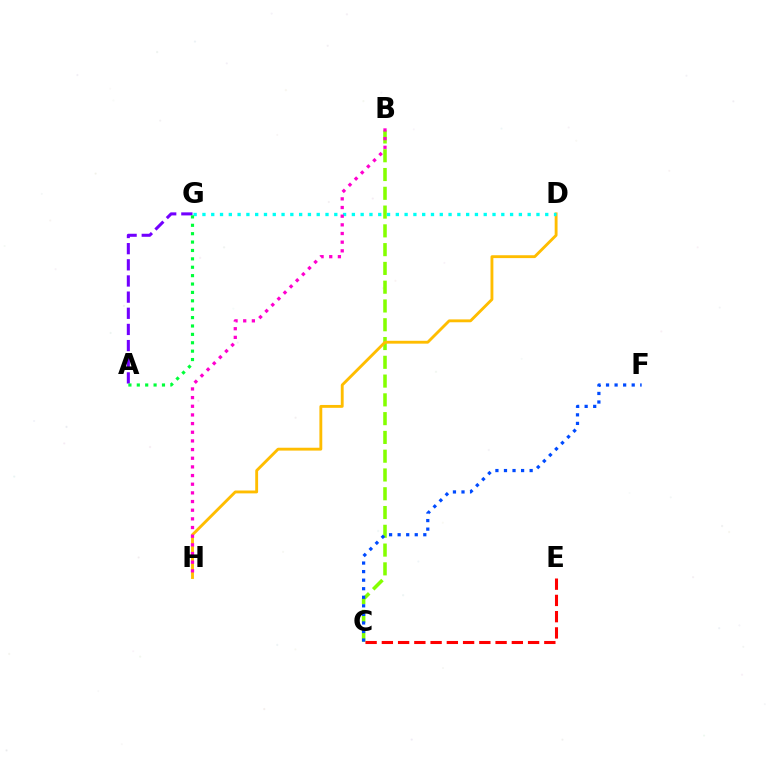{('B', 'C'): [{'color': '#84ff00', 'line_style': 'dashed', 'thickness': 2.55}], ('D', 'H'): [{'color': '#ffbd00', 'line_style': 'solid', 'thickness': 2.06}], ('A', 'G'): [{'color': '#7200ff', 'line_style': 'dashed', 'thickness': 2.19}, {'color': '#00ff39', 'line_style': 'dotted', 'thickness': 2.28}], ('D', 'G'): [{'color': '#00fff6', 'line_style': 'dotted', 'thickness': 2.39}], ('B', 'H'): [{'color': '#ff00cf', 'line_style': 'dotted', 'thickness': 2.35}], ('C', 'F'): [{'color': '#004bff', 'line_style': 'dotted', 'thickness': 2.32}], ('C', 'E'): [{'color': '#ff0000', 'line_style': 'dashed', 'thickness': 2.21}]}